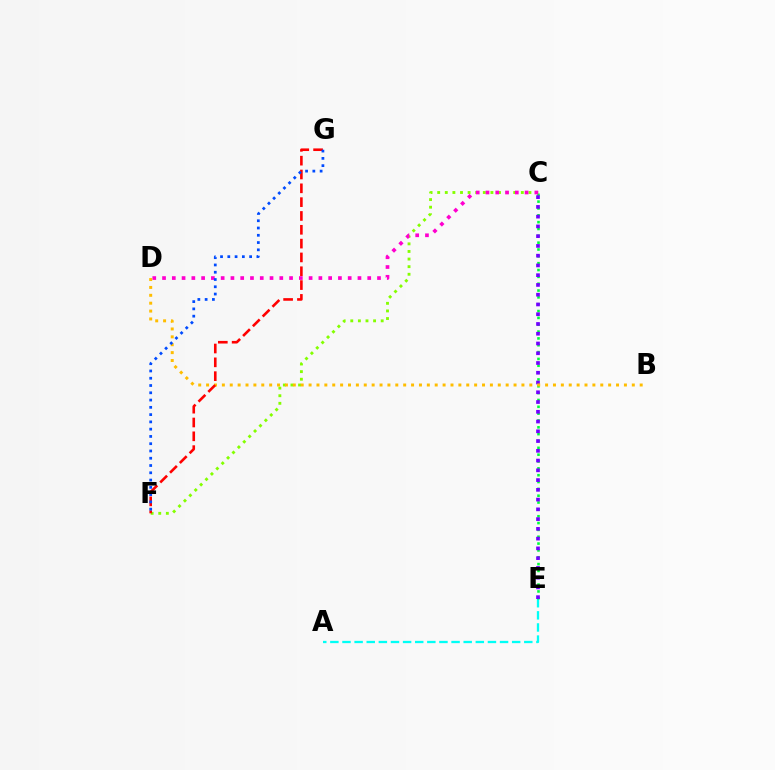{('A', 'E'): [{'color': '#00fff6', 'line_style': 'dashed', 'thickness': 1.65}], ('C', 'E'): [{'color': '#00ff39', 'line_style': 'dotted', 'thickness': 1.86}, {'color': '#7200ff', 'line_style': 'dotted', 'thickness': 2.65}], ('C', 'F'): [{'color': '#84ff00', 'line_style': 'dotted', 'thickness': 2.07}], ('C', 'D'): [{'color': '#ff00cf', 'line_style': 'dotted', 'thickness': 2.65}], ('B', 'D'): [{'color': '#ffbd00', 'line_style': 'dotted', 'thickness': 2.14}], ('F', 'G'): [{'color': '#ff0000', 'line_style': 'dashed', 'thickness': 1.88}, {'color': '#004bff', 'line_style': 'dotted', 'thickness': 1.98}]}